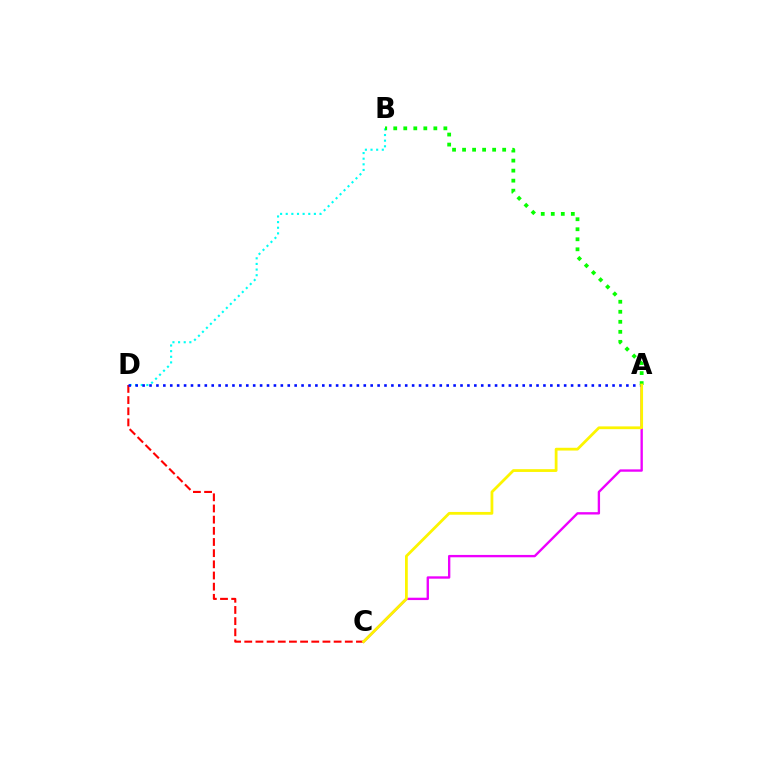{('C', 'D'): [{'color': '#ff0000', 'line_style': 'dashed', 'thickness': 1.52}], ('B', 'D'): [{'color': '#00fff6', 'line_style': 'dotted', 'thickness': 1.53}], ('A', 'C'): [{'color': '#ee00ff', 'line_style': 'solid', 'thickness': 1.7}, {'color': '#fcf500', 'line_style': 'solid', 'thickness': 2.0}], ('A', 'D'): [{'color': '#0010ff', 'line_style': 'dotted', 'thickness': 1.88}], ('A', 'B'): [{'color': '#08ff00', 'line_style': 'dotted', 'thickness': 2.72}]}